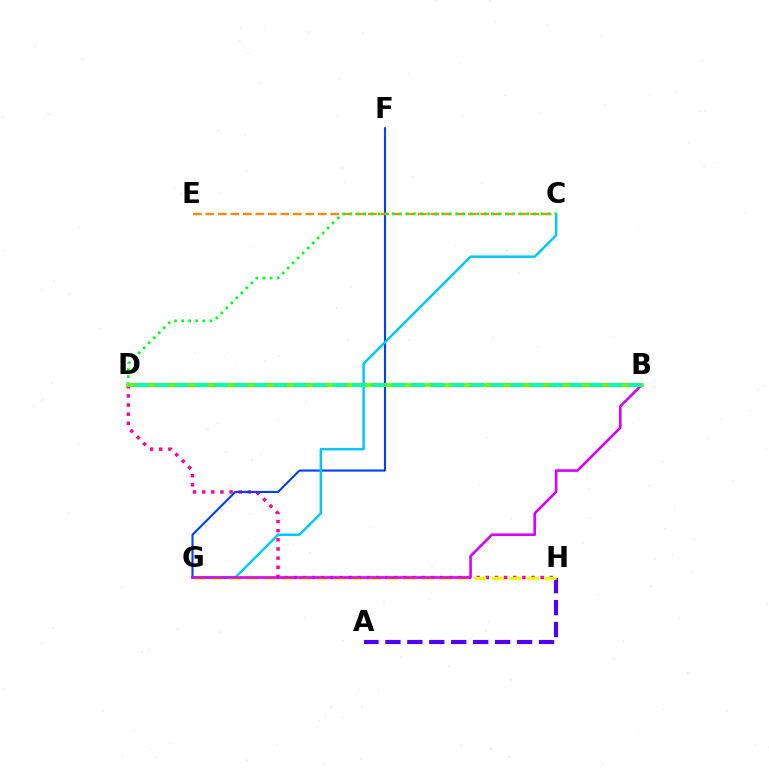{('D', 'H'): [{'color': '#ff00a0', 'line_style': 'dotted', 'thickness': 2.48}], ('B', 'D'): [{'color': '#ff0000', 'line_style': 'dashed', 'thickness': 2.56}, {'color': '#66ff00', 'line_style': 'solid', 'thickness': 2.66}, {'color': '#00ffaf', 'line_style': 'dashed', 'thickness': 2.68}], ('F', 'G'): [{'color': '#003fff', 'line_style': 'solid', 'thickness': 1.51}], ('A', 'H'): [{'color': '#4f00ff', 'line_style': 'dashed', 'thickness': 2.98}], ('C', 'G'): [{'color': '#00c7ff', 'line_style': 'solid', 'thickness': 1.79}], ('G', 'H'): [{'color': '#eeff00', 'line_style': 'dashed', 'thickness': 2.38}], ('C', 'E'): [{'color': '#ff8800', 'line_style': 'dashed', 'thickness': 1.7}], ('C', 'D'): [{'color': '#00ff27', 'line_style': 'dotted', 'thickness': 1.92}], ('B', 'G'): [{'color': '#d600ff', 'line_style': 'solid', 'thickness': 1.89}]}